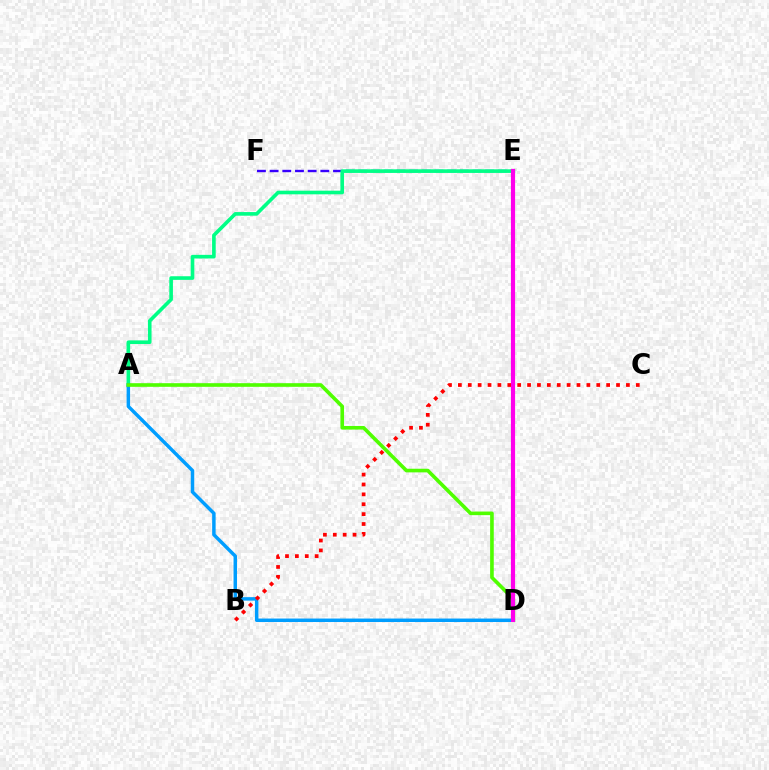{('E', 'F'): [{'color': '#3700ff', 'line_style': 'dashed', 'thickness': 1.72}], ('A', 'E'): [{'color': '#00ff86', 'line_style': 'solid', 'thickness': 2.62}], ('D', 'E'): [{'color': '#ffd500', 'line_style': 'dashed', 'thickness': 1.52}, {'color': '#ff00ed', 'line_style': 'solid', 'thickness': 3.0}], ('A', 'D'): [{'color': '#009eff', 'line_style': 'solid', 'thickness': 2.5}, {'color': '#4fff00', 'line_style': 'solid', 'thickness': 2.61}], ('B', 'C'): [{'color': '#ff0000', 'line_style': 'dotted', 'thickness': 2.69}]}